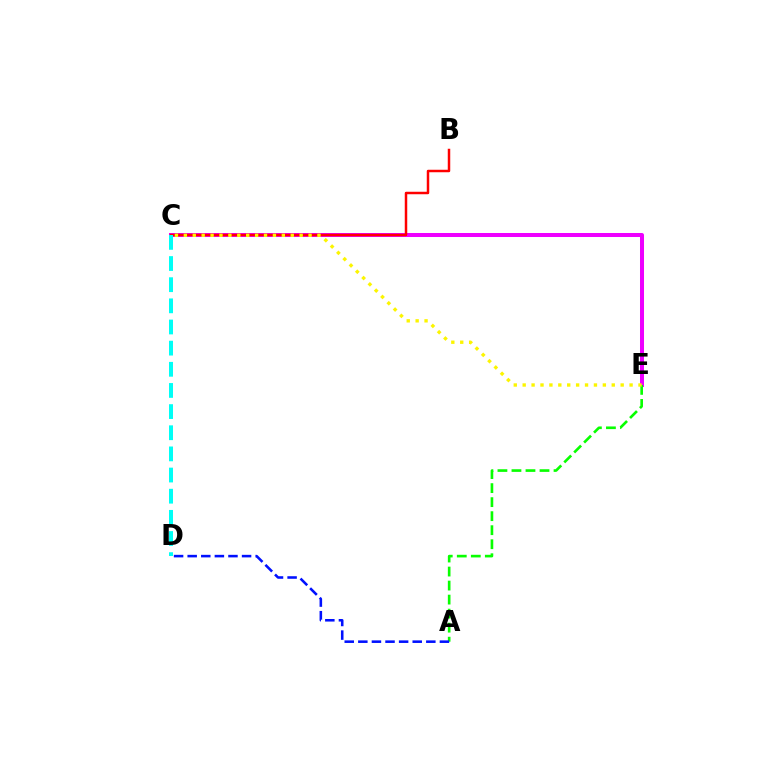{('C', 'E'): [{'color': '#ee00ff', 'line_style': 'solid', 'thickness': 2.88}, {'color': '#fcf500', 'line_style': 'dotted', 'thickness': 2.42}], ('A', 'E'): [{'color': '#08ff00', 'line_style': 'dashed', 'thickness': 1.91}], ('A', 'D'): [{'color': '#0010ff', 'line_style': 'dashed', 'thickness': 1.85}], ('B', 'C'): [{'color': '#ff0000', 'line_style': 'solid', 'thickness': 1.79}], ('C', 'D'): [{'color': '#00fff6', 'line_style': 'dashed', 'thickness': 2.87}]}